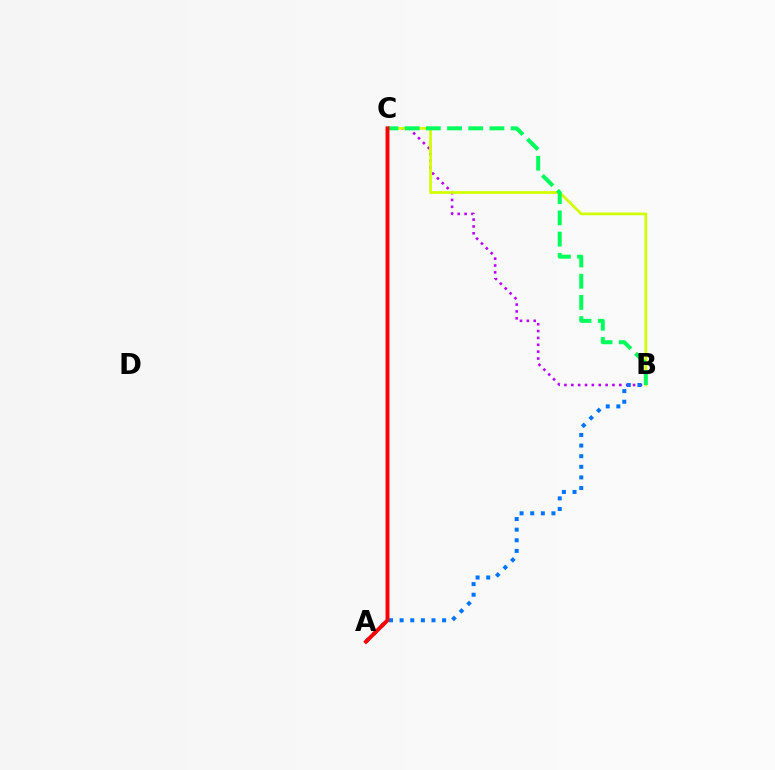{('B', 'C'): [{'color': '#b900ff', 'line_style': 'dotted', 'thickness': 1.86}, {'color': '#d1ff00', 'line_style': 'solid', 'thickness': 1.96}, {'color': '#00ff5c', 'line_style': 'dashed', 'thickness': 2.88}], ('A', 'B'): [{'color': '#0074ff', 'line_style': 'dotted', 'thickness': 2.89}], ('A', 'C'): [{'color': '#ff0000', 'line_style': 'solid', 'thickness': 2.81}]}